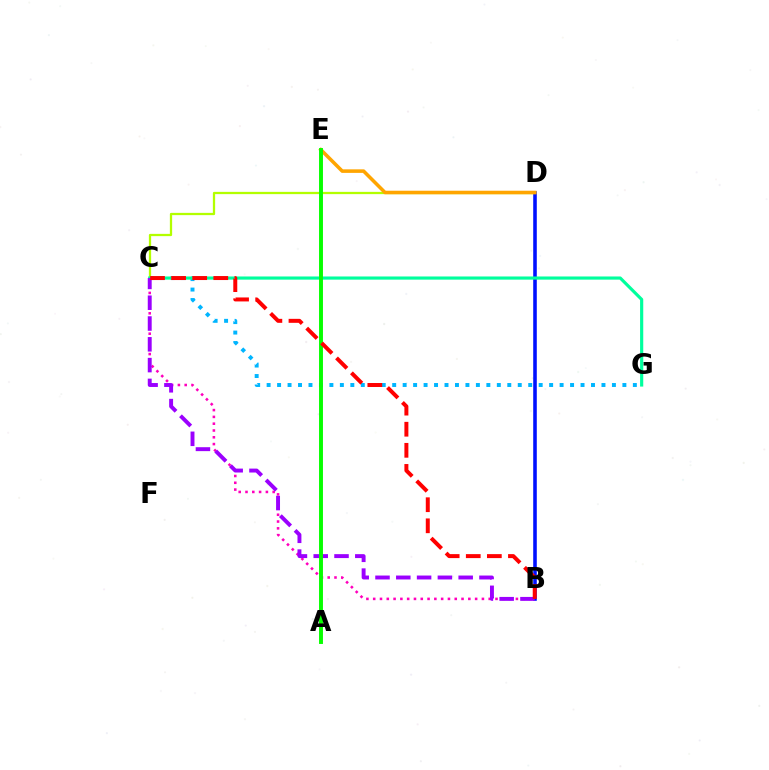{('B', 'D'): [{'color': '#0010ff', 'line_style': 'solid', 'thickness': 2.58}], ('C', 'D'): [{'color': '#b3ff00', 'line_style': 'solid', 'thickness': 1.63}], ('C', 'G'): [{'color': '#00b5ff', 'line_style': 'dotted', 'thickness': 2.84}, {'color': '#00ff9d', 'line_style': 'solid', 'thickness': 2.27}], ('B', 'C'): [{'color': '#ff00bd', 'line_style': 'dotted', 'thickness': 1.85}, {'color': '#9b00ff', 'line_style': 'dashed', 'thickness': 2.82}, {'color': '#ff0000', 'line_style': 'dashed', 'thickness': 2.86}], ('D', 'E'): [{'color': '#ffa500', 'line_style': 'solid', 'thickness': 2.55}], ('A', 'E'): [{'color': '#08ff00', 'line_style': 'solid', 'thickness': 2.82}]}